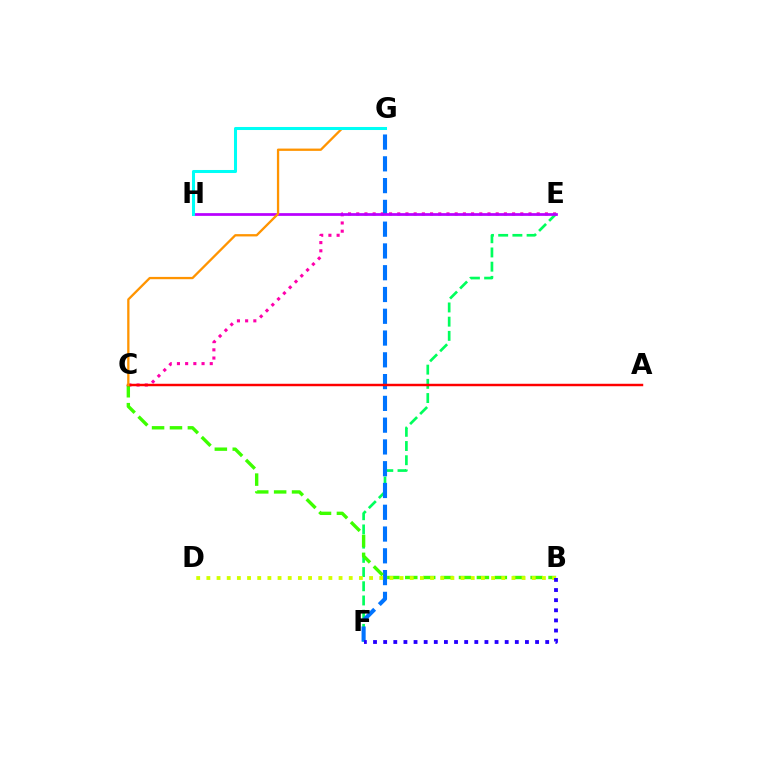{('C', 'E'): [{'color': '#ff00ac', 'line_style': 'dotted', 'thickness': 2.23}], ('E', 'F'): [{'color': '#00ff5c', 'line_style': 'dashed', 'thickness': 1.93}], ('F', 'G'): [{'color': '#0074ff', 'line_style': 'dashed', 'thickness': 2.96}], ('E', 'H'): [{'color': '#b900ff', 'line_style': 'solid', 'thickness': 1.97}], ('B', 'C'): [{'color': '#3dff00', 'line_style': 'dashed', 'thickness': 2.43}], ('A', 'C'): [{'color': '#ff0000', 'line_style': 'solid', 'thickness': 1.77}], ('B', 'D'): [{'color': '#d1ff00', 'line_style': 'dotted', 'thickness': 2.76}], ('C', 'G'): [{'color': '#ff9400', 'line_style': 'solid', 'thickness': 1.66}], ('G', 'H'): [{'color': '#00fff6', 'line_style': 'solid', 'thickness': 2.19}], ('B', 'F'): [{'color': '#2500ff', 'line_style': 'dotted', 'thickness': 2.75}]}